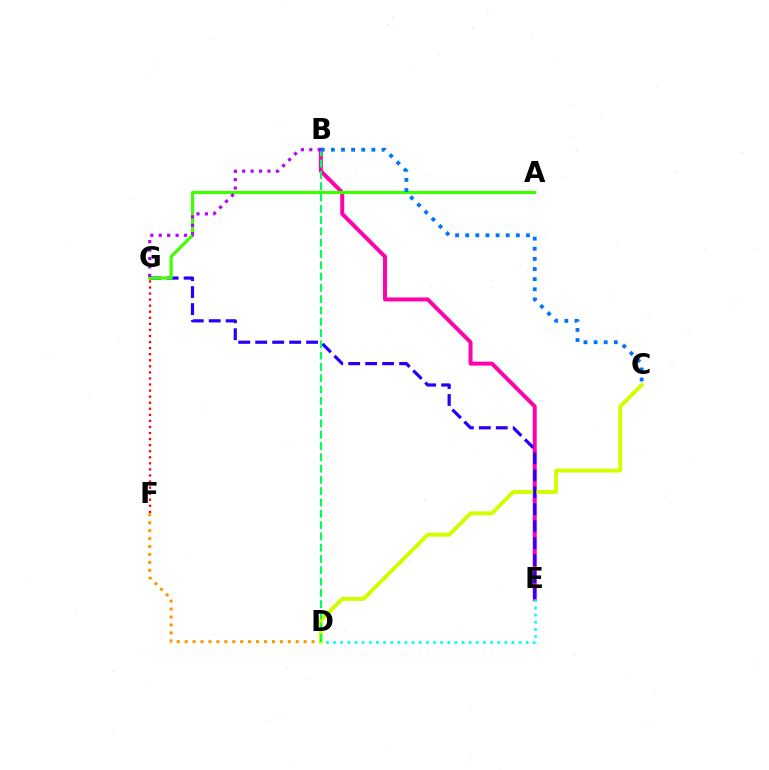{('B', 'E'): [{'color': '#ff00ac', 'line_style': 'solid', 'thickness': 2.86}], ('D', 'F'): [{'color': '#ff9400', 'line_style': 'dotted', 'thickness': 2.16}], ('C', 'D'): [{'color': '#d1ff00', 'line_style': 'solid', 'thickness': 2.85}], ('E', 'G'): [{'color': '#2500ff', 'line_style': 'dashed', 'thickness': 2.31}], ('A', 'G'): [{'color': '#3dff00', 'line_style': 'solid', 'thickness': 2.28}], ('B', 'D'): [{'color': '#00ff5c', 'line_style': 'dashed', 'thickness': 1.53}], ('B', 'G'): [{'color': '#b900ff', 'line_style': 'dotted', 'thickness': 2.29}], ('D', 'E'): [{'color': '#00fff6', 'line_style': 'dotted', 'thickness': 1.94}], ('B', 'C'): [{'color': '#0074ff', 'line_style': 'dotted', 'thickness': 2.75}], ('F', 'G'): [{'color': '#ff0000', 'line_style': 'dotted', 'thickness': 1.65}]}